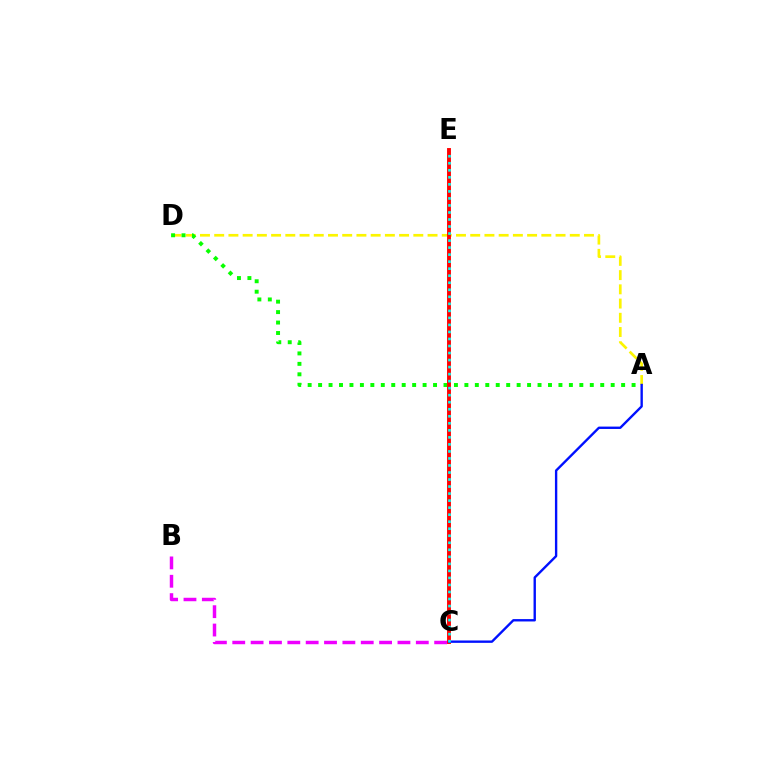{('A', 'D'): [{'color': '#fcf500', 'line_style': 'dashed', 'thickness': 1.93}, {'color': '#08ff00', 'line_style': 'dotted', 'thickness': 2.84}], ('B', 'C'): [{'color': '#ee00ff', 'line_style': 'dashed', 'thickness': 2.49}], ('C', 'E'): [{'color': '#ff0000', 'line_style': 'solid', 'thickness': 2.8}, {'color': '#00fff6', 'line_style': 'dotted', 'thickness': 1.91}], ('A', 'C'): [{'color': '#0010ff', 'line_style': 'solid', 'thickness': 1.71}]}